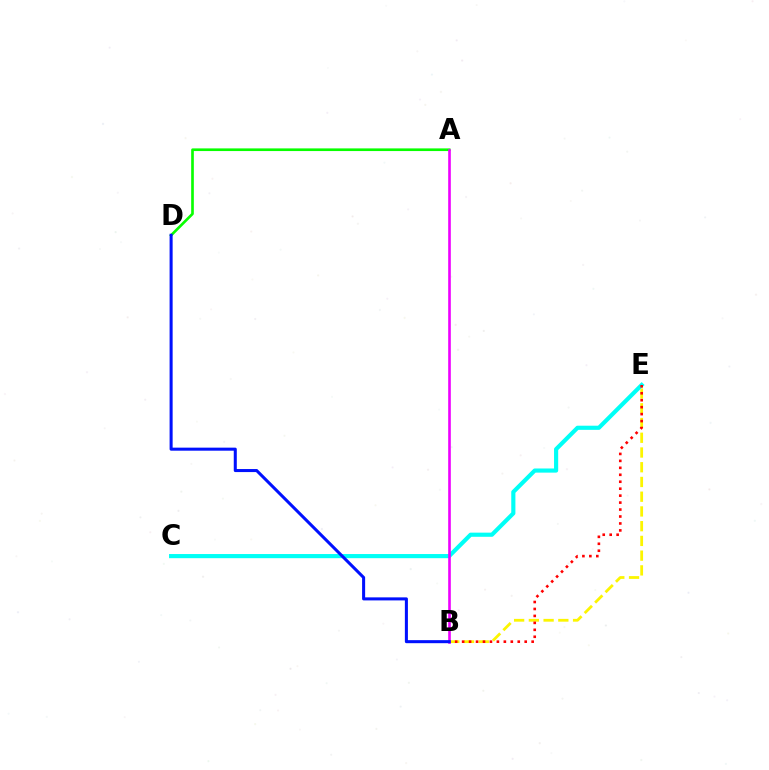{('A', 'D'): [{'color': '#08ff00', 'line_style': 'solid', 'thickness': 1.92}], ('B', 'E'): [{'color': '#fcf500', 'line_style': 'dashed', 'thickness': 2.0}, {'color': '#ff0000', 'line_style': 'dotted', 'thickness': 1.89}], ('C', 'E'): [{'color': '#00fff6', 'line_style': 'solid', 'thickness': 2.98}], ('A', 'B'): [{'color': '#ee00ff', 'line_style': 'solid', 'thickness': 1.89}], ('B', 'D'): [{'color': '#0010ff', 'line_style': 'solid', 'thickness': 2.19}]}